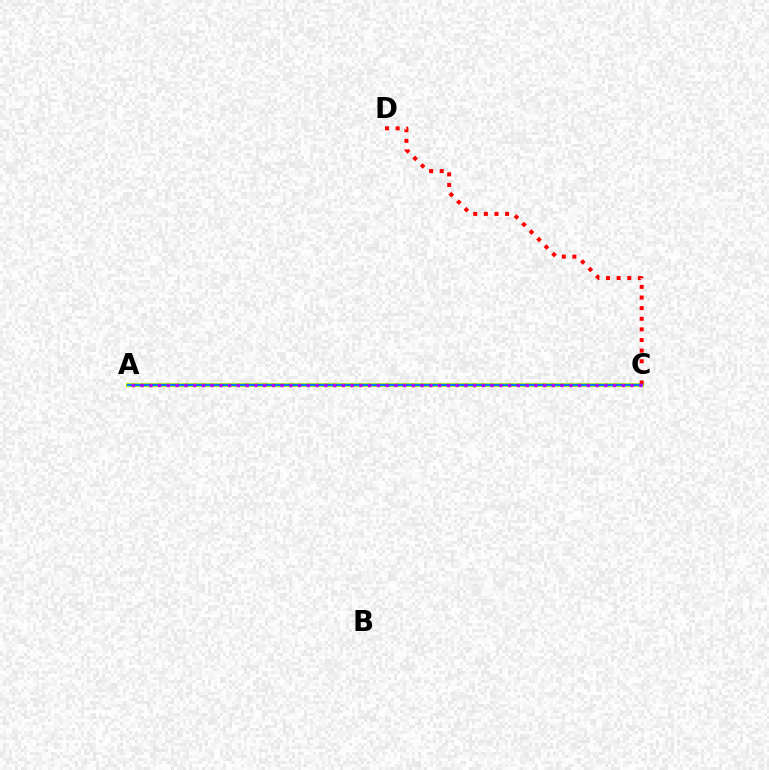{('A', 'C'): [{'color': '#00ff5c', 'line_style': 'dotted', 'thickness': 1.61}, {'color': '#d1ff00', 'line_style': 'solid', 'thickness': 2.99}, {'color': '#0074ff', 'line_style': 'solid', 'thickness': 1.73}, {'color': '#b900ff', 'line_style': 'dotted', 'thickness': 2.38}], ('C', 'D'): [{'color': '#ff0000', 'line_style': 'dotted', 'thickness': 2.89}]}